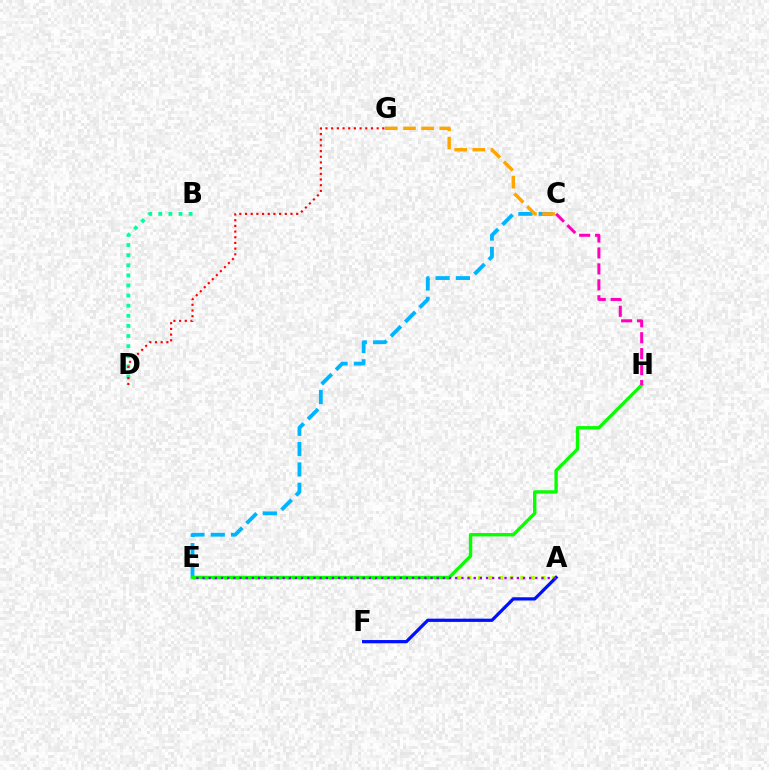{('B', 'D'): [{'color': '#00ff9d', 'line_style': 'dotted', 'thickness': 2.75}], ('A', 'E'): [{'color': '#b3ff00', 'line_style': 'dotted', 'thickness': 2.87}, {'color': '#9b00ff', 'line_style': 'dotted', 'thickness': 1.67}], ('C', 'E'): [{'color': '#00b5ff', 'line_style': 'dashed', 'thickness': 2.76}], ('E', 'H'): [{'color': '#08ff00', 'line_style': 'solid', 'thickness': 2.43}], ('C', 'H'): [{'color': '#ff00bd', 'line_style': 'dashed', 'thickness': 2.17}], ('A', 'F'): [{'color': '#0010ff', 'line_style': 'solid', 'thickness': 2.33}], ('C', 'G'): [{'color': '#ffa500', 'line_style': 'dashed', 'thickness': 2.46}], ('D', 'G'): [{'color': '#ff0000', 'line_style': 'dotted', 'thickness': 1.54}]}